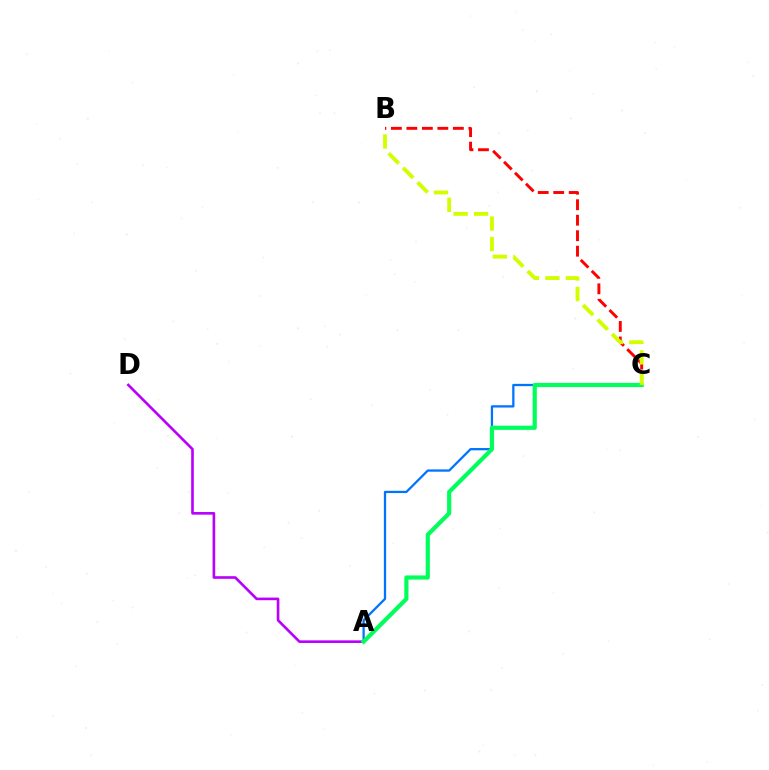{('A', 'C'): [{'color': '#0074ff', 'line_style': 'solid', 'thickness': 1.64}, {'color': '#00ff5c', 'line_style': 'solid', 'thickness': 3.0}], ('A', 'D'): [{'color': '#b900ff', 'line_style': 'solid', 'thickness': 1.89}], ('B', 'C'): [{'color': '#ff0000', 'line_style': 'dashed', 'thickness': 2.11}, {'color': '#d1ff00', 'line_style': 'dashed', 'thickness': 2.78}]}